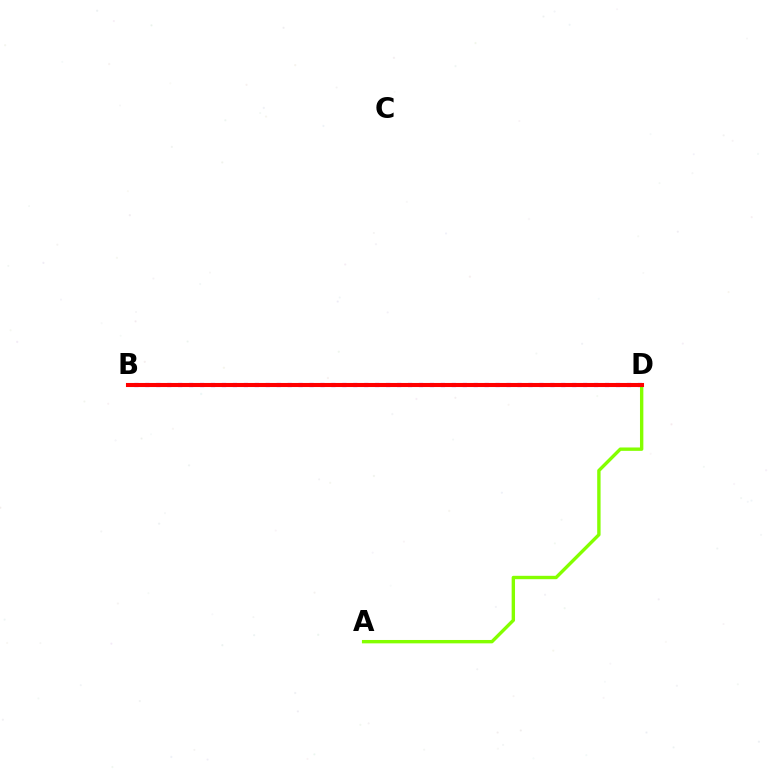{('B', 'D'): [{'color': '#7200ff', 'line_style': 'dotted', 'thickness': 2.97}, {'color': '#00fff6', 'line_style': 'solid', 'thickness': 1.64}, {'color': '#ff0000', 'line_style': 'solid', 'thickness': 2.93}], ('A', 'D'): [{'color': '#84ff00', 'line_style': 'solid', 'thickness': 2.43}]}